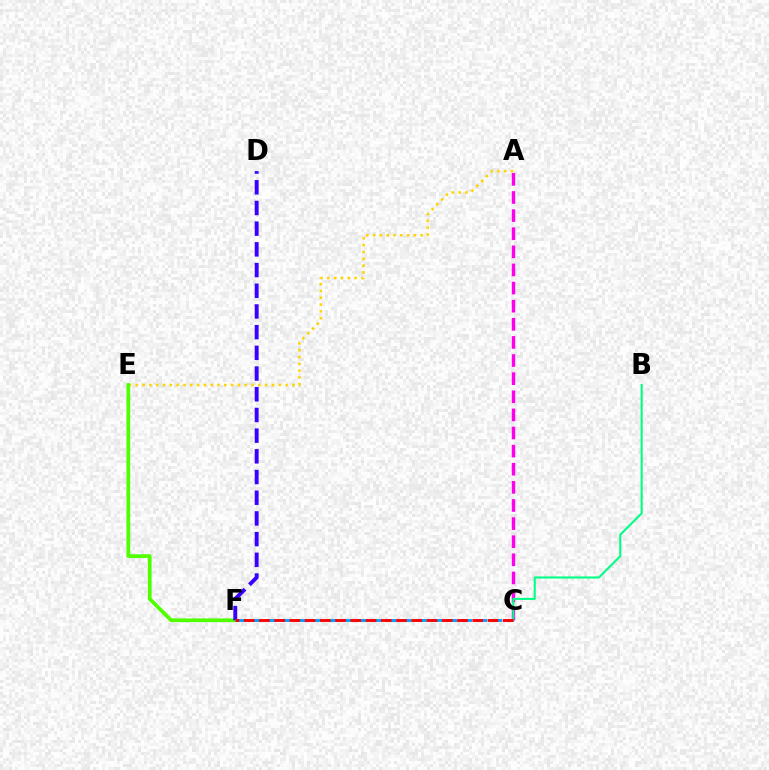{('A', 'C'): [{'color': '#ff00ed', 'line_style': 'dashed', 'thickness': 2.46}], ('A', 'E'): [{'color': '#ffd500', 'line_style': 'dotted', 'thickness': 1.85}], ('E', 'F'): [{'color': '#4fff00', 'line_style': 'solid', 'thickness': 2.68}], ('D', 'F'): [{'color': '#3700ff', 'line_style': 'dashed', 'thickness': 2.81}], ('B', 'C'): [{'color': '#00ff86', 'line_style': 'solid', 'thickness': 1.5}], ('C', 'F'): [{'color': '#009eff', 'line_style': 'dashed', 'thickness': 2.05}, {'color': '#ff0000', 'line_style': 'dashed', 'thickness': 2.07}]}